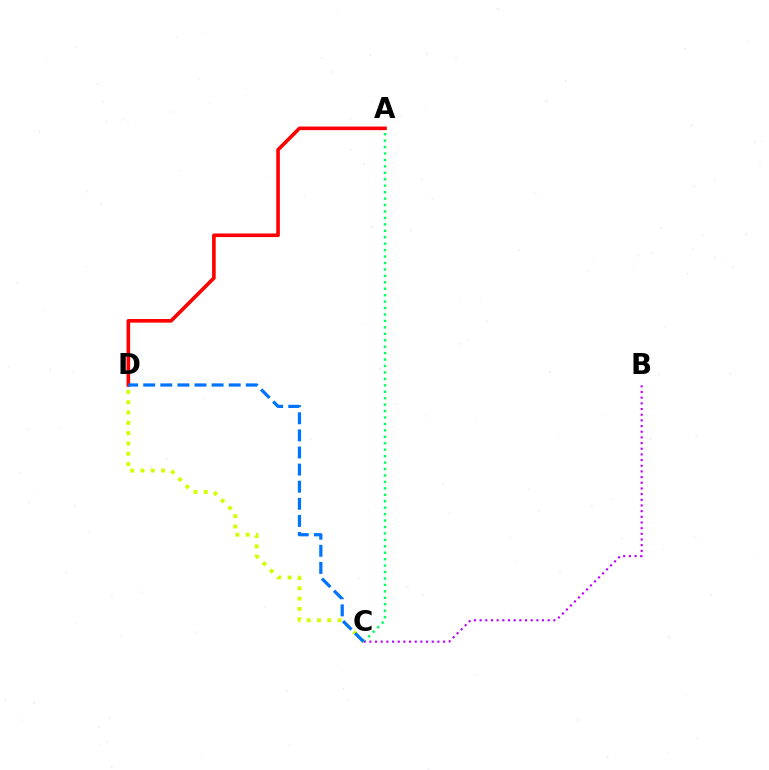{('A', 'C'): [{'color': '#00ff5c', 'line_style': 'dotted', 'thickness': 1.75}], ('B', 'C'): [{'color': '#b900ff', 'line_style': 'dotted', 'thickness': 1.54}], ('A', 'D'): [{'color': '#ff0000', 'line_style': 'solid', 'thickness': 2.6}], ('C', 'D'): [{'color': '#d1ff00', 'line_style': 'dotted', 'thickness': 2.8}, {'color': '#0074ff', 'line_style': 'dashed', 'thickness': 2.32}]}